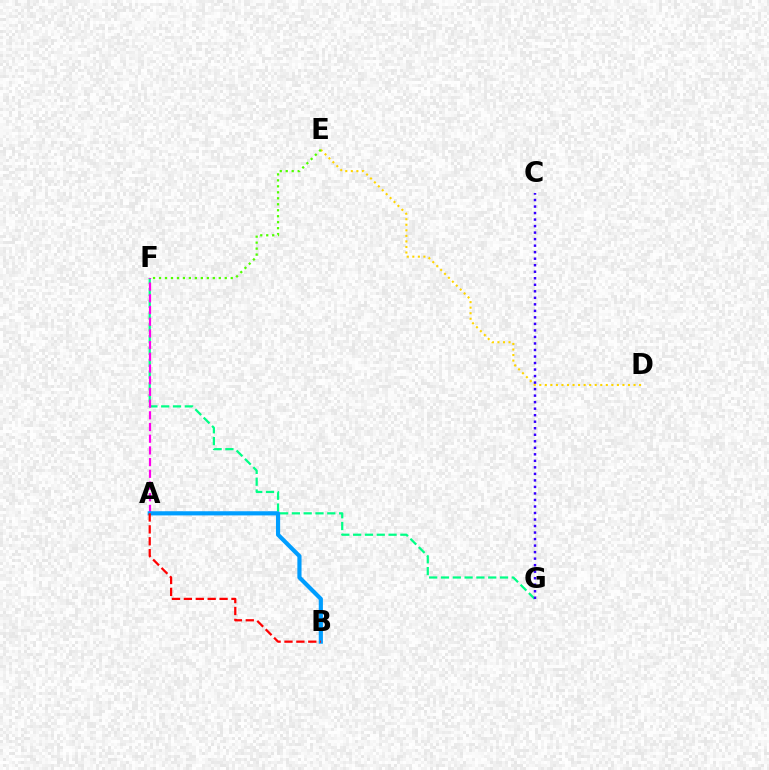{('F', 'G'): [{'color': '#00ff86', 'line_style': 'dashed', 'thickness': 1.6}], ('D', 'E'): [{'color': '#ffd500', 'line_style': 'dotted', 'thickness': 1.51}], ('A', 'F'): [{'color': '#ff00ed', 'line_style': 'dashed', 'thickness': 1.59}], ('A', 'B'): [{'color': '#009eff', 'line_style': 'solid', 'thickness': 2.99}, {'color': '#ff0000', 'line_style': 'dashed', 'thickness': 1.62}], ('C', 'G'): [{'color': '#3700ff', 'line_style': 'dotted', 'thickness': 1.77}], ('E', 'F'): [{'color': '#4fff00', 'line_style': 'dotted', 'thickness': 1.62}]}